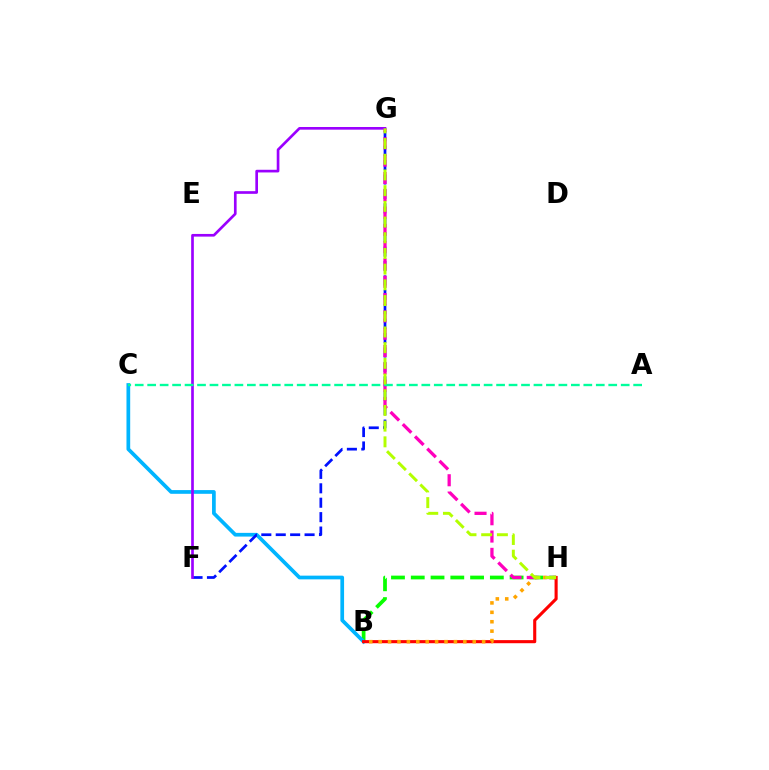{('B', 'H'): [{'color': '#08ff00', 'line_style': 'dashed', 'thickness': 2.69}, {'color': '#ff0000', 'line_style': 'solid', 'thickness': 2.23}, {'color': '#ffa500', 'line_style': 'dotted', 'thickness': 2.56}], ('B', 'C'): [{'color': '#00b5ff', 'line_style': 'solid', 'thickness': 2.67}], ('F', 'G'): [{'color': '#0010ff', 'line_style': 'dashed', 'thickness': 1.96}, {'color': '#9b00ff', 'line_style': 'solid', 'thickness': 1.92}], ('G', 'H'): [{'color': '#ff00bd', 'line_style': 'dashed', 'thickness': 2.35}, {'color': '#b3ff00', 'line_style': 'dashed', 'thickness': 2.13}], ('A', 'C'): [{'color': '#00ff9d', 'line_style': 'dashed', 'thickness': 1.69}]}